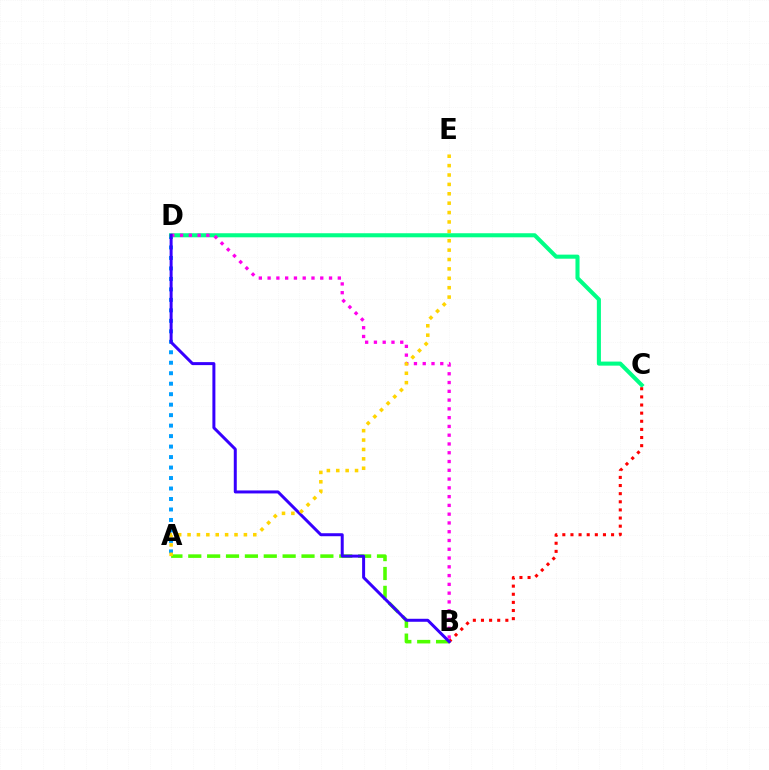{('A', 'D'): [{'color': '#009eff', 'line_style': 'dotted', 'thickness': 2.85}], ('C', 'D'): [{'color': '#00ff86', 'line_style': 'solid', 'thickness': 2.93}], ('B', 'D'): [{'color': '#ff00ed', 'line_style': 'dotted', 'thickness': 2.38}, {'color': '#3700ff', 'line_style': 'solid', 'thickness': 2.15}], ('A', 'B'): [{'color': '#4fff00', 'line_style': 'dashed', 'thickness': 2.56}], ('B', 'C'): [{'color': '#ff0000', 'line_style': 'dotted', 'thickness': 2.21}], ('A', 'E'): [{'color': '#ffd500', 'line_style': 'dotted', 'thickness': 2.55}]}